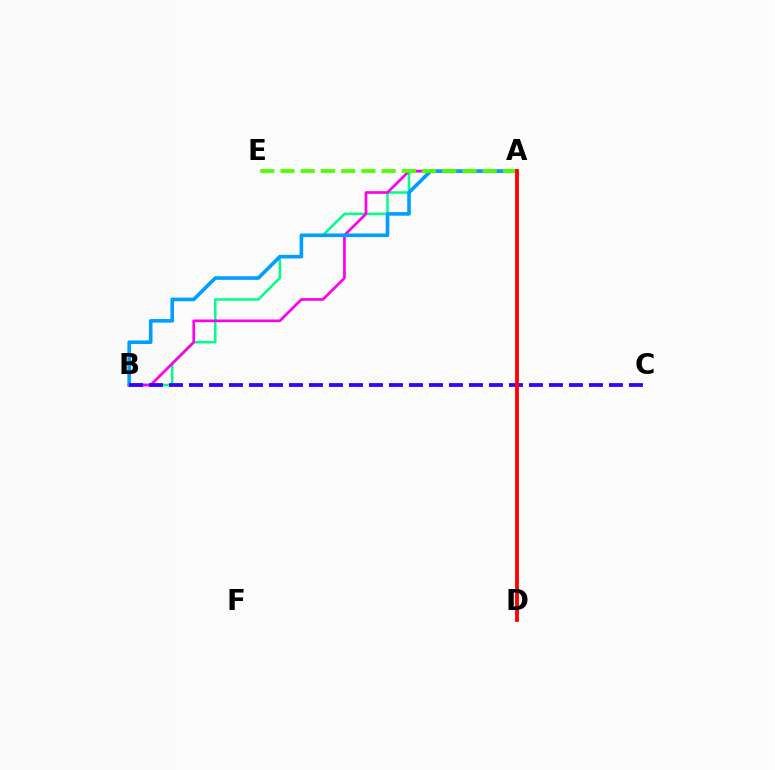{('A', 'B'): [{'color': '#00ff86', 'line_style': 'solid', 'thickness': 1.81}, {'color': '#ff00ed', 'line_style': 'solid', 'thickness': 1.94}, {'color': '#009eff', 'line_style': 'solid', 'thickness': 2.6}], ('B', 'C'): [{'color': '#3700ff', 'line_style': 'dashed', 'thickness': 2.72}], ('A', 'D'): [{'color': '#ffd500', 'line_style': 'dotted', 'thickness': 1.95}, {'color': '#ff0000', 'line_style': 'solid', 'thickness': 2.73}], ('A', 'E'): [{'color': '#4fff00', 'line_style': 'dashed', 'thickness': 2.75}]}